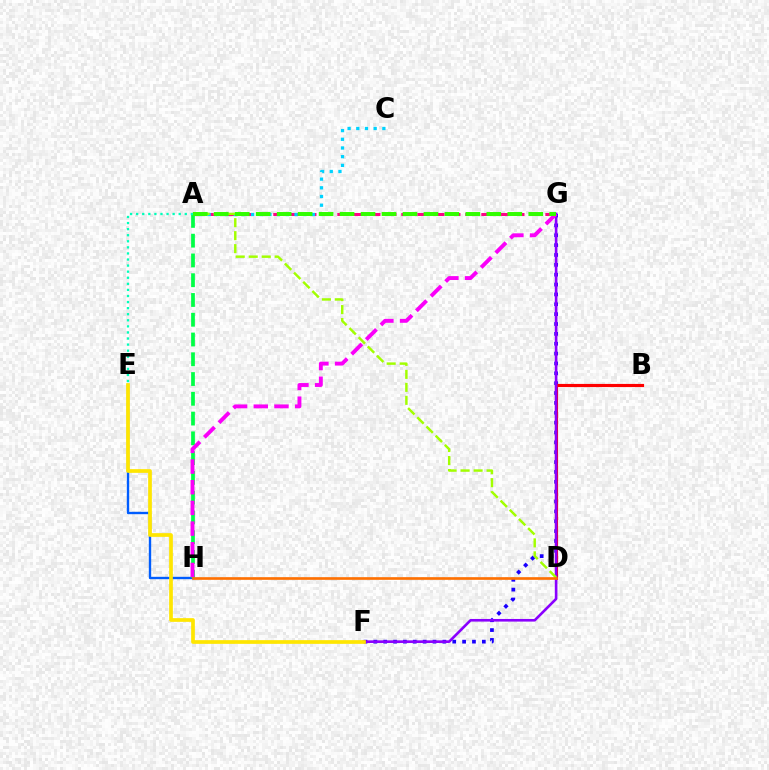{('F', 'G'): [{'color': '#1900ff', 'line_style': 'dotted', 'thickness': 2.68}, {'color': '#8a00ff', 'line_style': 'solid', 'thickness': 1.89}], ('A', 'G'): [{'color': '#ff0088', 'line_style': 'dashed', 'thickness': 2.17}, {'color': '#31ff00', 'line_style': 'dashed', 'thickness': 2.85}], ('E', 'H'): [{'color': '#005dff', 'line_style': 'solid', 'thickness': 1.71}], ('A', 'C'): [{'color': '#00d3ff', 'line_style': 'dotted', 'thickness': 2.36}], ('A', 'H'): [{'color': '#00ff45', 'line_style': 'dashed', 'thickness': 2.69}], ('B', 'D'): [{'color': '#ff0000', 'line_style': 'solid', 'thickness': 2.27}], ('E', 'F'): [{'color': '#ffe600', 'line_style': 'solid', 'thickness': 2.66}], ('A', 'D'): [{'color': '#a2ff00', 'line_style': 'dashed', 'thickness': 1.76}], ('G', 'H'): [{'color': '#fa00f9', 'line_style': 'dashed', 'thickness': 2.81}], ('A', 'E'): [{'color': '#00ffbb', 'line_style': 'dotted', 'thickness': 1.65}], ('D', 'H'): [{'color': '#ff7000', 'line_style': 'solid', 'thickness': 1.92}]}